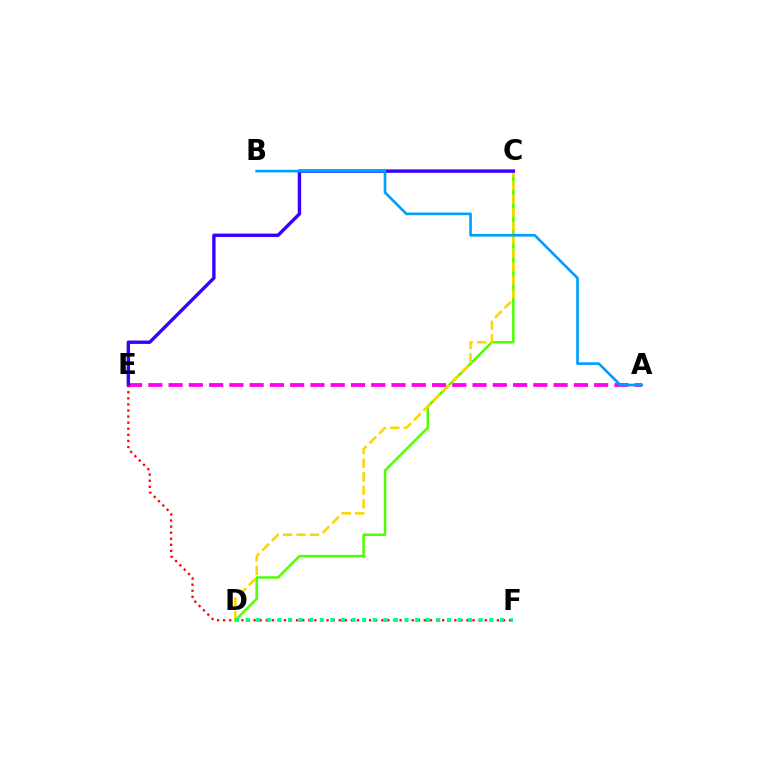{('A', 'E'): [{'color': '#ff00ed', 'line_style': 'dashed', 'thickness': 2.75}], ('C', 'D'): [{'color': '#4fff00', 'line_style': 'solid', 'thickness': 1.81}, {'color': '#ffd500', 'line_style': 'dashed', 'thickness': 1.83}], ('C', 'E'): [{'color': '#3700ff', 'line_style': 'solid', 'thickness': 2.44}], ('A', 'B'): [{'color': '#009eff', 'line_style': 'solid', 'thickness': 1.91}], ('E', 'F'): [{'color': '#ff0000', 'line_style': 'dotted', 'thickness': 1.65}], ('D', 'F'): [{'color': '#00ff86', 'line_style': 'dotted', 'thickness': 2.88}]}